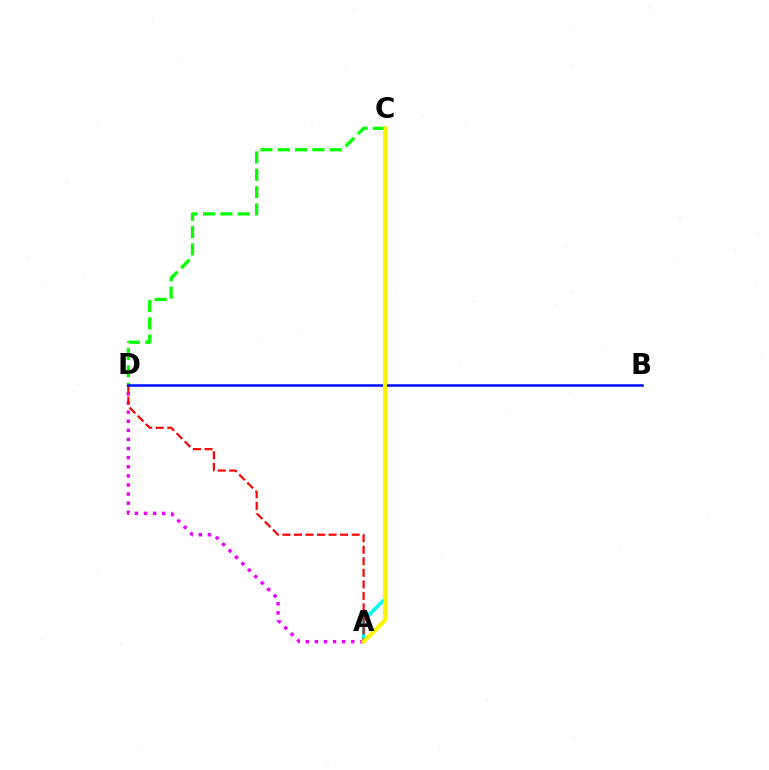{('A', 'C'): [{'color': '#00fff6', 'line_style': 'solid', 'thickness': 2.58}, {'color': '#fcf500', 'line_style': 'solid', 'thickness': 2.93}], ('C', 'D'): [{'color': '#08ff00', 'line_style': 'dashed', 'thickness': 2.36}], ('A', 'D'): [{'color': '#ee00ff', 'line_style': 'dotted', 'thickness': 2.47}, {'color': '#ff0000', 'line_style': 'dashed', 'thickness': 1.57}], ('B', 'D'): [{'color': '#0010ff', 'line_style': 'solid', 'thickness': 1.82}]}